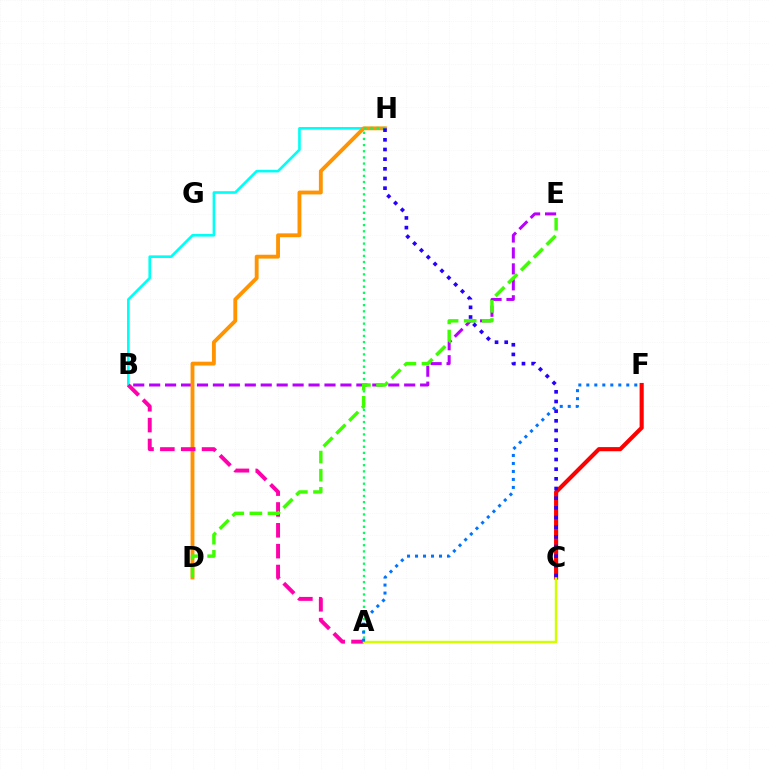{('B', 'E'): [{'color': '#b900ff', 'line_style': 'dashed', 'thickness': 2.17}], ('C', 'F'): [{'color': '#ff0000', 'line_style': 'solid', 'thickness': 2.97}], ('B', 'H'): [{'color': '#00fff6', 'line_style': 'solid', 'thickness': 1.88}], ('D', 'H'): [{'color': '#ff9400', 'line_style': 'solid', 'thickness': 2.78}], ('A', 'H'): [{'color': '#00ff5c', 'line_style': 'dotted', 'thickness': 1.67}], ('A', 'B'): [{'color': '#ff00ac', 'line_style': 'dashed', 'thickness': 2.83}], ('D', 'E'): [{'color': '#3dff00', 'line_style': 'dashed', 'thickness': 2.46}], ('A', 'C'): [{'color': '#d1ff00', 'line_style': 'solid', 'thickness': 1.78}], ('A', 'F'): [{'color': '#0074ff', 'line_style': 'dotted', 'thickness': 2.17}], ('C', 'H'): [{'color': '#2500ff', 'line_style': 'dotted', 'thickness': 2.63}]}